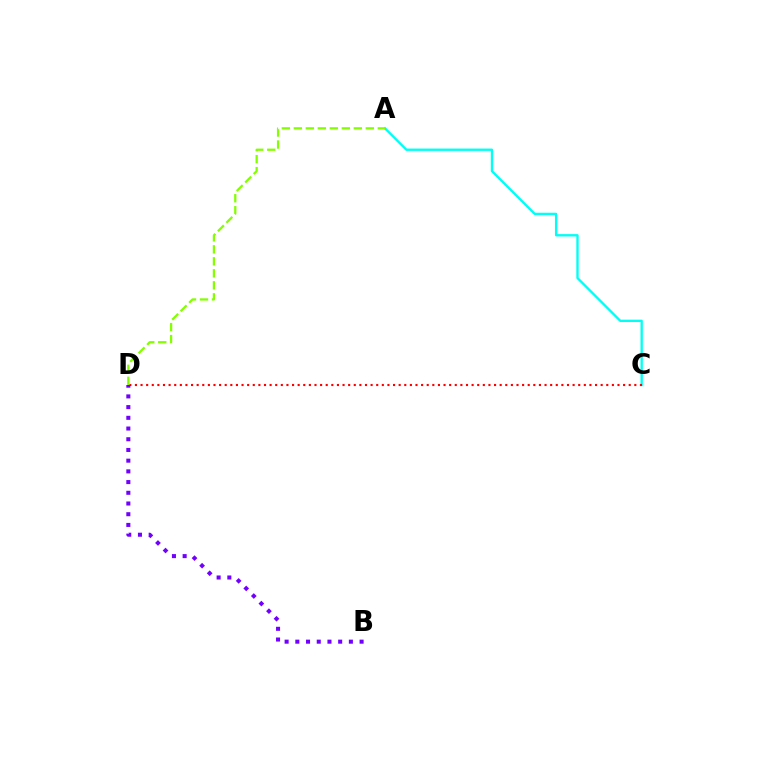{('A', 'C'): [{'color': '#00fff6', 'line_style': 'solid', 'thickness': 1.69}], ('C', 'D'): [{'color': '#ff0000', 'line_style': 'dotted', 'thickness': 1.52}], ('B', 'D'): [{'color': '#7200ff', 'line_style': 'dotted', 'thickness': 2.91}], ('A', 'D'): [{'color': '#84ff00', 'line_style': 'dashed', 'thickness': 1.63}]}